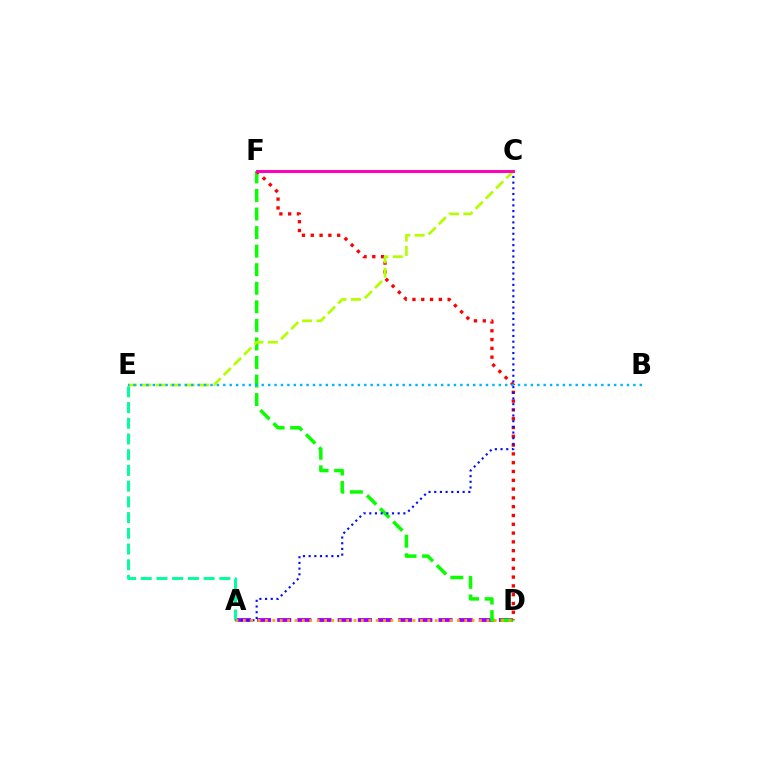{('A', 'D'): [{'color': '#9b00ff', 'line_style': 'dashed', 'thickness': 2.74}, {'color': '#ffa500', 'line_style': 'dotted', 'thickness': 2.01}], ('A', 'E'): [{'color': '#00ff9d', 'line_style': 'dashed', 'thickness': 2.14}], ('D', 'F'): [{'color': '#08ff00', 'line_style': 'dashed', 'thickness': 2.52}, {'color': '#ff0000', 'line_style': 'dotted', 'thickness': 2.39}], ('A', 'C'): [{'color': '#0010ff', 'line_style': 'dotted', 'thickness': 1.54}], ('C', 'E'): [{'color': '#b3ff00', 'line_style': 'dashed', 'thickness': 1.96}], ('C', 'F'): [{'color': '#ff00bd', 'line_style': 'solid', 'thickness': 2.14}], ('B', 'E'): [{'color': '#00b5ff', 'line_style': 'dotted', 'thickness': 1.74}]}